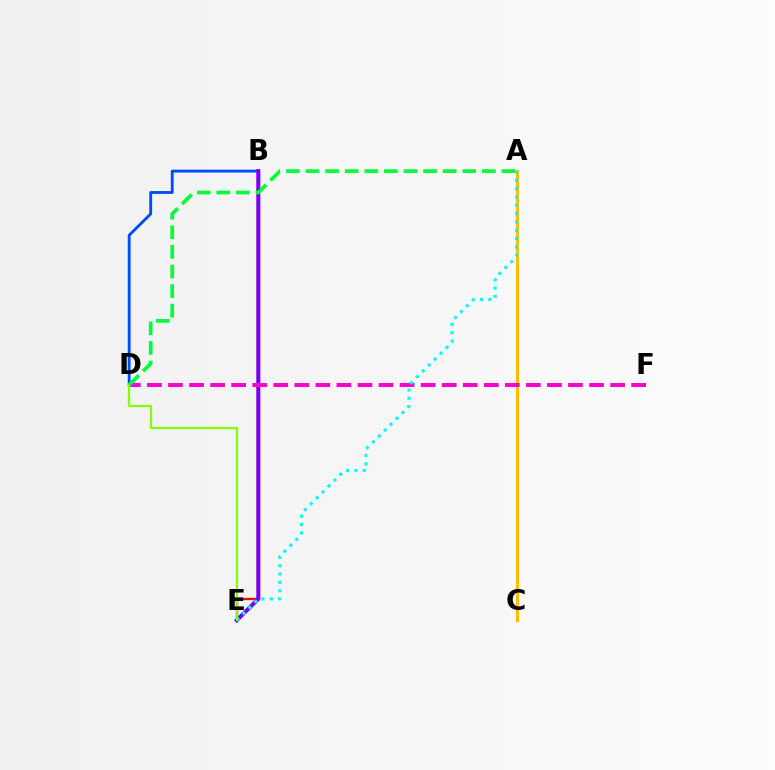{('B', 'E'): [{'color': '#ff0000', 'line_style': 'solid', 'thickness': 1.7}, {'color': '#7200ff', 'line_style': 'solid', 'thickness': 2.88}], ('A', 'C'): [{'color': '#ffbd00', 'line_style': 'solid', 'thickness': 2.22}], ('B', 'D'): [{'color': '#004bff', 'line_style': 'solid', 'thickness': 2.06}], ('D', 'F'): [{'color': '#ff00cf', 'line_style': 'dashed', 'thickness': 2.86}], ('A', 'E'): [{'color': '#00fff6', 'line_style': 'dotted', 'thickness': 2.27}], ('D', 'E'): [{'color': '#84ff00', 'line_style': 'solid', 'thickness': 1.63}], ('A', 'D'): [{'color': '#00ff39', 'line_style': 'dashed', 'thickness': 2.66}]}